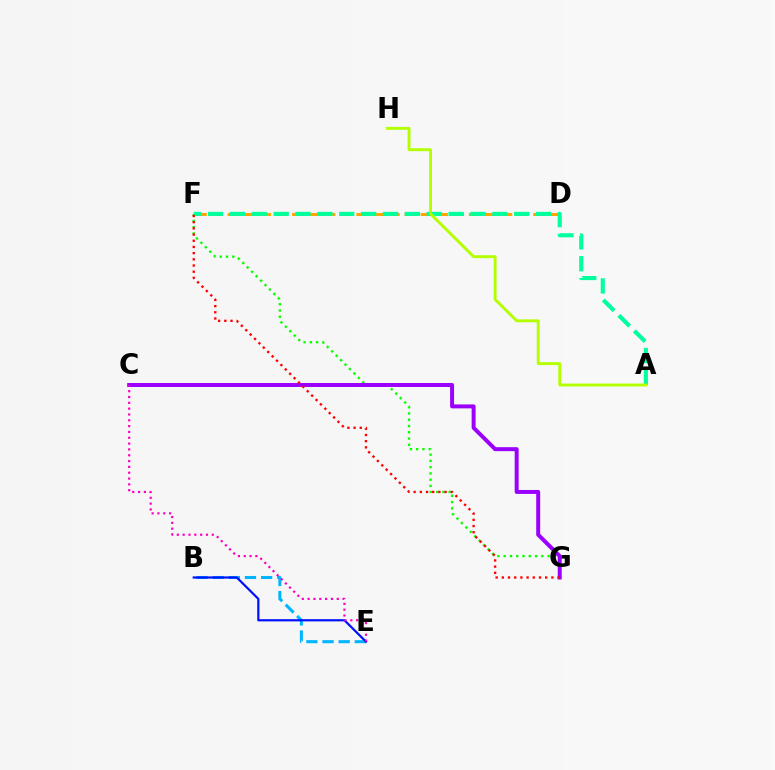{('D', 'F'): [{'color': '#ffa500', 'line_style': 'dashed', 'thickness': 2.18}], ('F', 'G'): [{'color': '#08ff00', 'line_style': 'dotted', 'thickness': 1.7}, {'color': '#ff0000', 'line_style': 'dotted', 'thickness': 1.68}], ('C', 'G'): [{'color': '#9b00ff', 'line_style': 'solid', 'thickness': 2.86}], ('A', 'F'): [{'color': '#00ff9d', 'line_style': 'dashed', 'thickness': 2.97}], ('B', 'E'): [{'color': '#00b5ff', 'line_style': 'dashed', 'thickness': 2.19}, {'color': '#0010ff', 'line_style': 'solid', 'thickness': 1.59}], ('C', 'E'): [{'color': '#ff00bd', 'line_style': 'dotted', 'thickness': 1.58}], ('A', 'H'): [{'color': '#b3ff00', 'line_style': 'solid', 'thickness': 2.08}]}